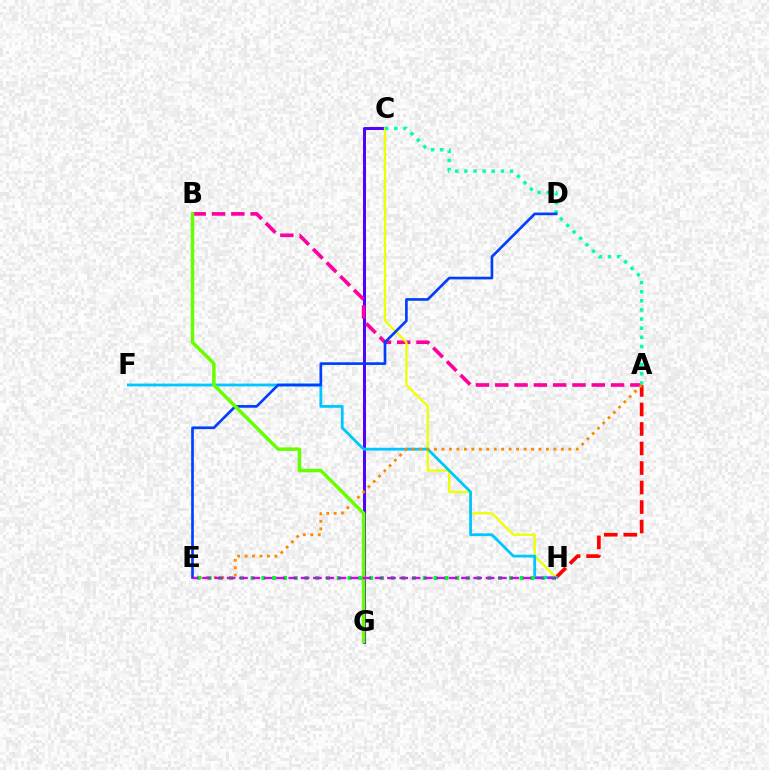{('C', 'G'): [{'color': '#4f00ff', 'line_style': 'solid', 'thickness': 2.13}], ('A', 'B'): [{'color': '#ff00a0', 'line_style': 'dashed', 'thickness': 2.62}], ('A', 'H'): [{'color': '#ff0000', 'line_style': 'dashed', 'thickness': 2.65}], ('C', 'H'): [{'color': '#eeff00', 'line_style': 'solid', 'thickness': 1.64}], ('A', 'C'): [{'color': '#00ffaf', 'line_style': 'dotted', 'thickness': 2.48}], ('F', 'H'): [{'color': '#00c7ff', 'line_style': 'solid', 'thickness': 2.02}], ('A', 'E'): [{'color': '#ff8800', 'line_style': 'dotted', 'thickness': 2.03}], ('D', 'E'): [{'color': '#003fff', 'line_style': 'solid', 'thickness': 1.92}], ('E', 'H'): [{'color': '#00ff27', 'line_style': 'dotted', 'thickness': 2.92}, {'color': '#d600ff', 'line_style': 'dashed', 'thickness': 1.67}], ('B', 'G'): [{'color': '#66ff00', 'line_style': 'solid', 'thickness': 2.51}]}